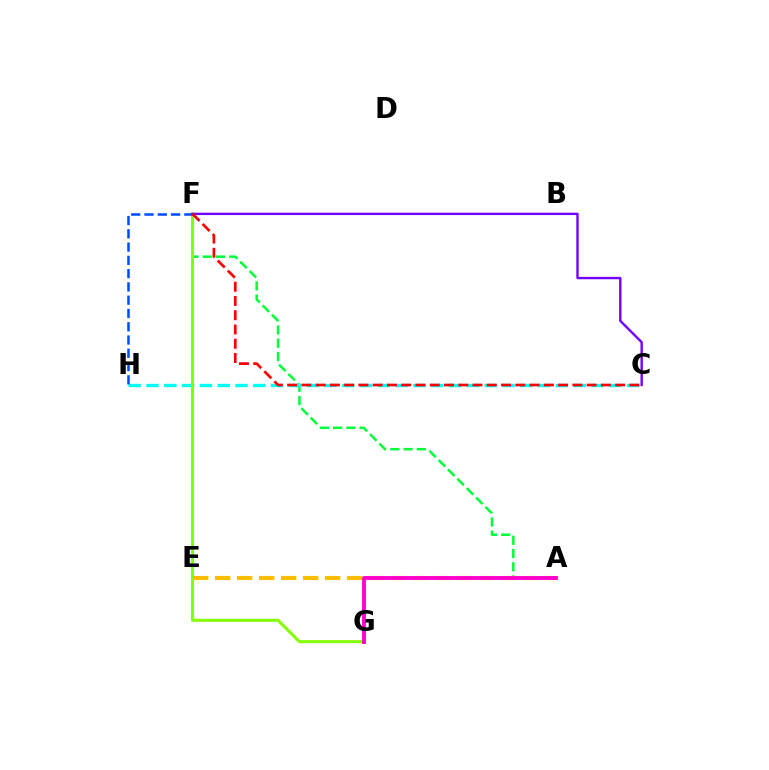{('A', 'F'): [{'color': '#00ff39', 'line_style': 'dashed', 'thickness': 1.8}], ('C', 'H'): [{'color': '#00fff6', 'line_style': 'dashed', 'thickness': 2.42}], ('F', 'G'): [{'color': '#84ff00', 'line_style': 'solid', 'thickness': 2.18}], ('A', 'E'): [{'color': '#ffbd00', 'line_style': 'dashed', 'thickness': 2.99}], ('C', 'F'): [{'color': '#7200ff', 'line_style': 'solid', 'thickness': 1.71}, {'color': '#ff0000', 'line_style': 'dashed', 'thickness': 1.94}], ('F', 'H'): [{'color': '#004bff', 'line_style': 'dashed', 'thickness': 1.8}], ('A', 'G'): [{'color': '#ff00cf', 'line_style': 'solid', 'thickness': 2.77}]}